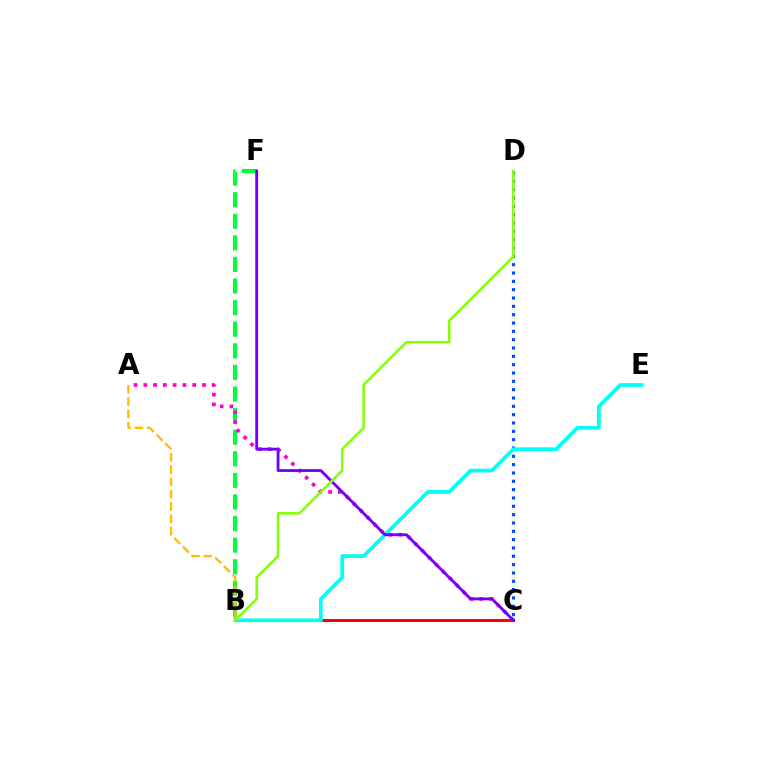{('B', 'F'): [{'color': '#00ff39', 'line_style': 'dashed', 'thickness': 2.93}], ('A', 'C'): [{'color': '#ff00cf', 'line_style': 'dotted', 'thickness': 2.66}], ('B', 'C'): [{'color': '#ff0000', 'line_style': 'solid', 'thickness': 2.14}], ('A', 'B'): [{'color': '#ffbd00', 'line_style': 'dashed', 'thickness': 1.67}], ('C', 'D'): [{'color': '#004bff', 'line_style': 'dotted', 'thickness': 2.26}], ('B', 'E'): [{'color': '#00fff6', 'line_style': 'solid', 'thickness': 2.68}], ('C', 'F'): [{'color': '#7200ff', 'line_style': 'solid', 'thickness': 2.04}], ('B', 'D'): [{'color': '#84ff00', 'line_style': 'solid', 'thickness': 1.82}]}